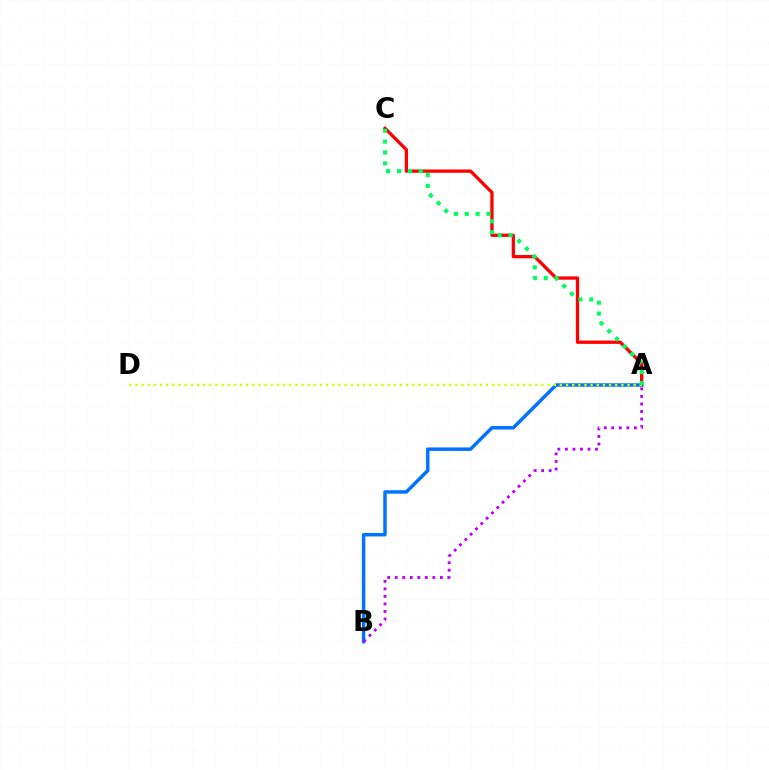{('A', 'C'): [{'color': '#ff0000', 'line_style': 'solid', 'thickness': 2.37}, {'color': '#00ff5c', 'line_style': 'dotted', 'thickness': 2.96}], ('A', 'B'): [{'color': '#0074ff', 'line_style': 'solid', 'thickness': 2.5}, {'color': '#b900ff', 'line_style': 'dotted', 'thickness': 2.05}], ('A', 'D'): [{'color': '#d1ff00', 'line_style': 'dotted', 'thickness': 1.67}]}